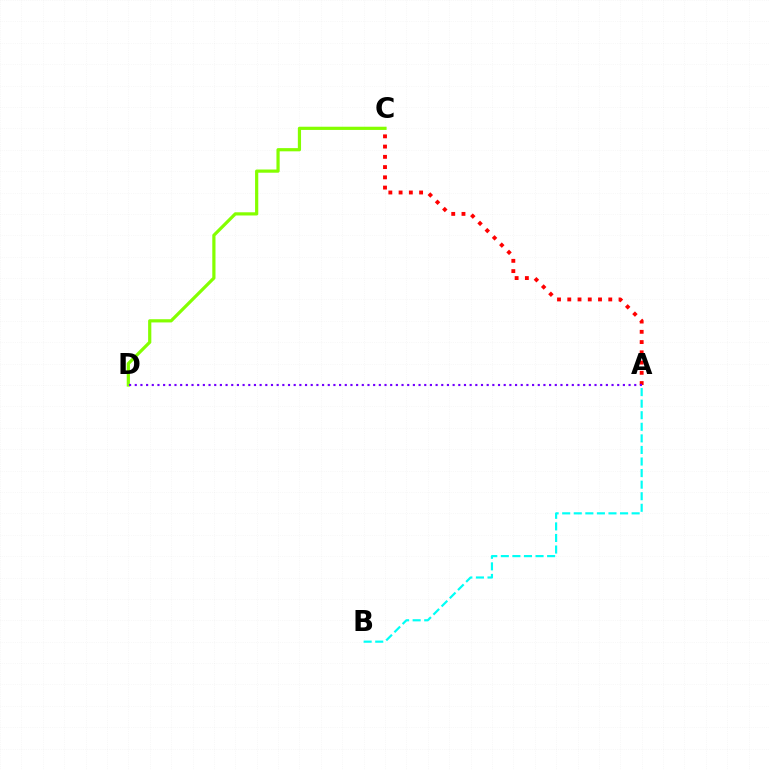{('A', 'B'): [{'color': '#00fff6', 'line_style': 'dashed', 'thickness': 1.57}], ('C', 'D'): [{'color': '#84ff00', 'line_style': 'solid', 'thickness': 2.31}], ('A', 'C'): [{'color': '#ff0000', 'line_style': 'dotted', 'thickness': 2.78}], ('A', 'D'): [{'color': '#7200ff', 'line_style': 'dotted', 'thickness': 1.54}]}